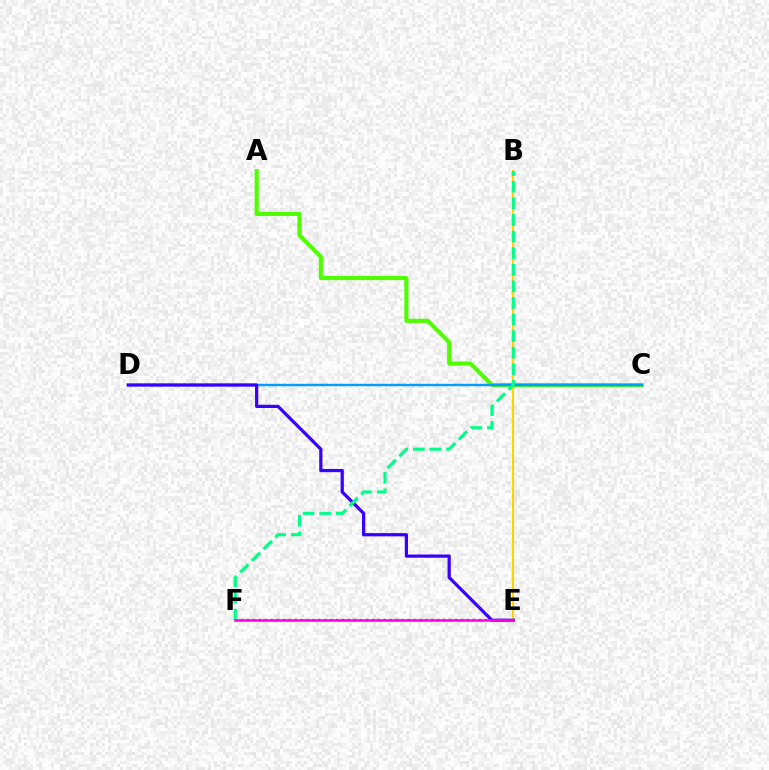{('E', 'F'): [{'color': '#ff0000', 'line_style': 'dotted', 'thickness': 1.62}, {'color': '#ff00ed', 'line_style': 'solid', 'thickness': 1.84}], ('B', 'E'): [{'color': '#ffd500', 'line_style': 'solid', 'thickness': 1.56}], ('A', 'C'): [{'color': '#4fff00', 'line_style': 'solid', 'thickness': 2.97}], ('C', 'D'): [{'color': '#009eff', 'line_style': 'solid', 'thickness': 1.74}], ('D', 'E'): [{'color': '#3700ff', 'line_style': 'solid', 'thickness': 2.33}], ('B', 'F'): [{'color': '#00ff86', 'line_style': 'dashed', 'thickness': 2.25}]}